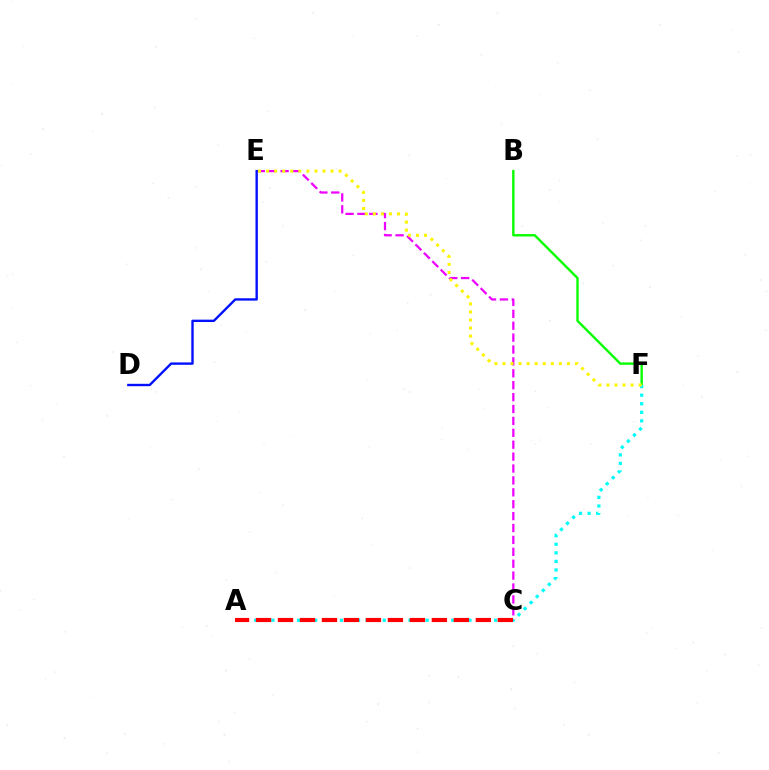{('B', 'F'): [{'color': '#08ff00', 'line_style': 'solid', 'thickness': 1.72}], ('C', 'E'): [{'color': '#ee00ff', 'line_style': 'dashed', 'thickness': 1.62}], ('A', 'F'): [{'color': '#00fff6', 'line_style': 'dotted', 'thickness': 2.33}], ('E', 'F'): [{'color': '#fcf500', 'line_style': 'dotted', 'thickness': 2.19}], ('D', 'E'): [{'color': '#0010ff', 'line_style': 'solid', 'thickness': 1.71}], ('A', 'C'): [{'color': '#ff0000', 'line_style': 'dashed', 'thickness': 2.99}]}